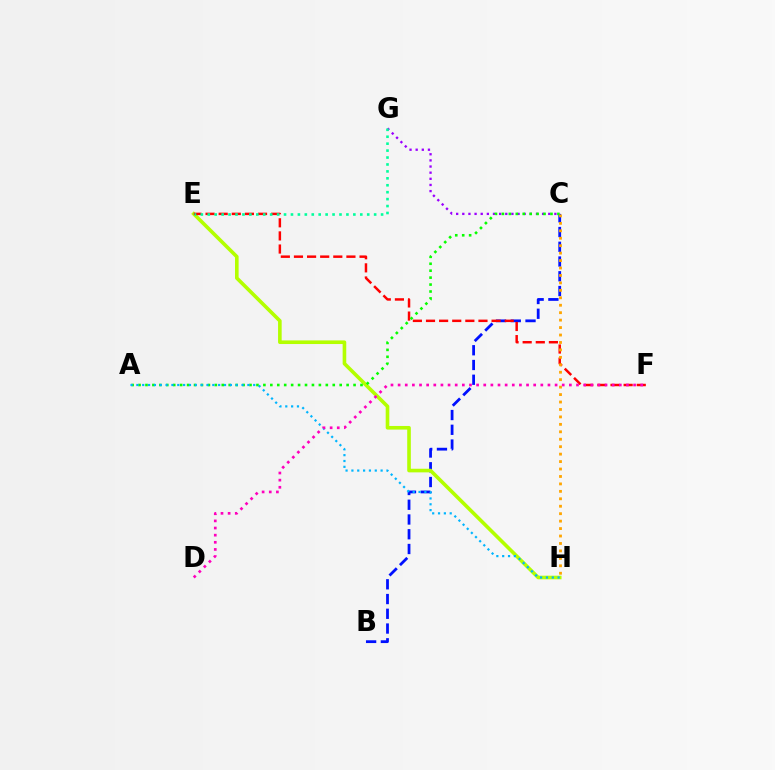{('B', 'C'): [{'color': '#0010ff', 'line_style': 'dashed', 'thickness': 2.0}], ('C', 'G'): [{'color': '#9b00ff', 'line_style': 'dotted', 'thickness': 1.67}], ('E', 'H'): [{'color': '#b3ff00', 'line_style': 'solid', 'thickness': 2.6}], ('E', 'F'): [{'color': '#ff0000', 'line_style': 'dashed', 'thickness': 1.78}], ('A', 'C'): [{'color': '#08ff00', 'line_style': 'dotted', 'thickness': 1.88}], ('E', 'G'): [{'color': '#00ff9d', 'line_style': 'dotted', 'thickness': 1.88}], ('A', 'H'): [{'color': '#00b5ff', 'line_style': 'dotted', 'thickness': 1.59}], ('D', 'F'): [{'color': '#ff00bd', 'line_style': 'dotted', 'thickness': 1.94}], ('C', 'H'): [{'color': '#ffa500', 'line_style': 'dotted', 'thickness': 2.02}]}